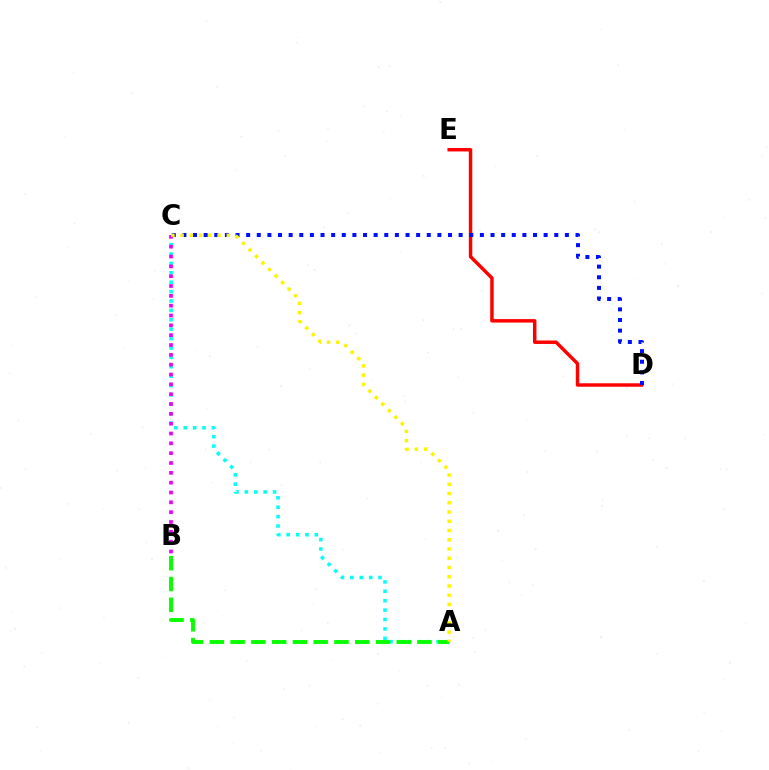{('D', 'E'): [{'color': '#ff0000', 'line_style': 'solid', 'thickness': 2.49}], ('C', 'D'): [{'color': '#0010ff', 'line_style': 'dotted', 'thickness': 2.89}], ('A', 'C'): [{'color': '#00fff6', 'line_style': 'dotted', 'thickness': 2.55}, {'color': '#fcf500', 'line_style': 'dotted', 'thickness': 2.51}], ('A', 'B'): [{'color': '#08ff00', 'line_style': 'dashed', 'thickness': 2.82}], ('B', 'C'): [{'color': '#ee00ff', 'line_style': 'dotted', 'thickness': 2.67}]}